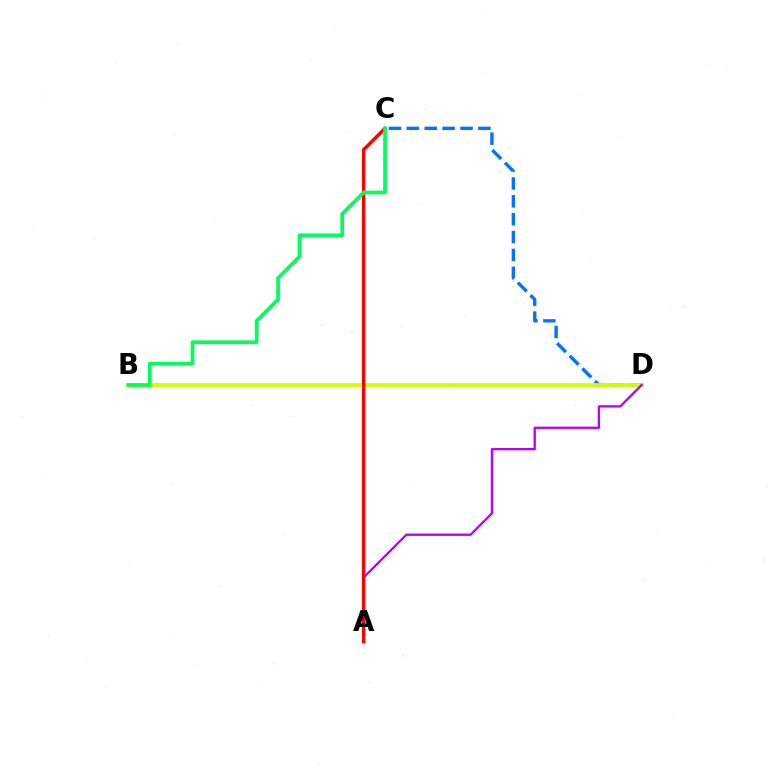{('C', 'D'): [{'color': '#0074ff', 'line_style': 'dashed', 'thickness': 2.43}], ('B', 'D'): [{'color': '#d1ff00', 'line_style': 'solid', 'thickness': 2.74}], ('A', 'D'): [{'color': '#b900ff', 'line_style': 'solid', 'thickness': 1.67}], ('A', 'C'): [{'color': '#ff0000', 'line_style': 'solid', 'thickness': 2.43}], ('B', 'C'): [{'color': '#00ff5c', 'line_style': 'solid', 'thickness': 2.67}]}